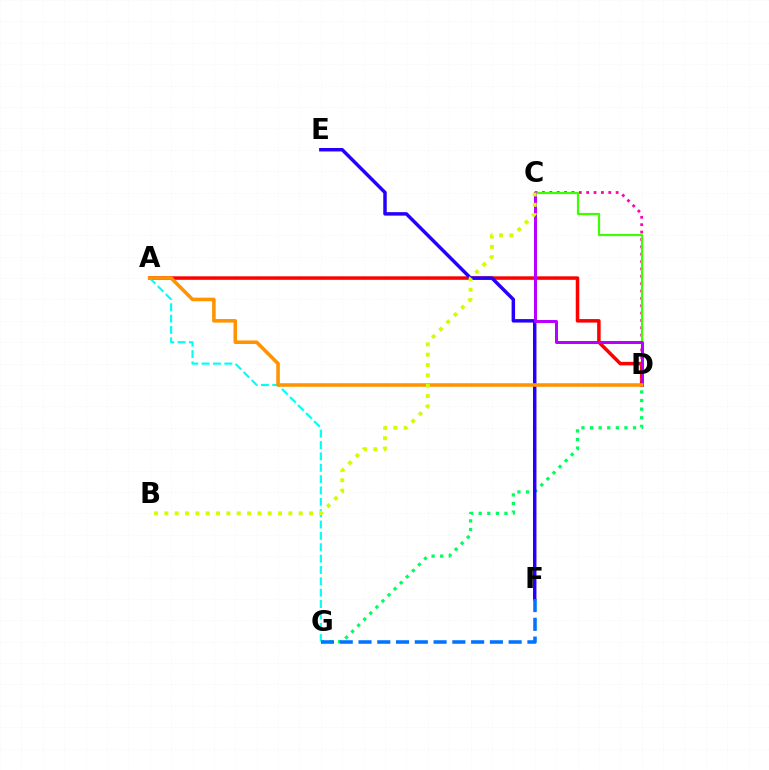{('A', 'D'): [{'color': '#ff0000', 'line_style': 'solid', 'thickness': 2.52}, {'color': '#ff9400', 'line_style': 'solid', 'thickness': 2.57}], ('D', 'G'): [{'color': '#00ff5c', 'line_style': 'dotted', 'thickness': 2.33}], ('E', 'F'): [{'color': '#2500ff', 'line_style': 'solid', 'thickness': 2.49}], ('C', 'D'): [{'color': '#ff00ac', 'line_style': 'dotted', 'thickness': 2.0}, {'color': '#3dff00', 'line_style': 'solid', 'thickness': 1.58}, {'color': '#b900ff', 'line_style': 'solid', 'thickness': 2.16}], ('A', 'G'): [{'color': '#00fff6', 'line_style': 'dashed', 'thickness': 1.54}], ('B', 'C'): [{'color': '#d1ff00', 'line_style': 'dotted', 'thickness': 2.81}], ('F', 'G'): [{'color': '#0074ff', 'line_style': 'dashed', 'thickness': 2.55}]}